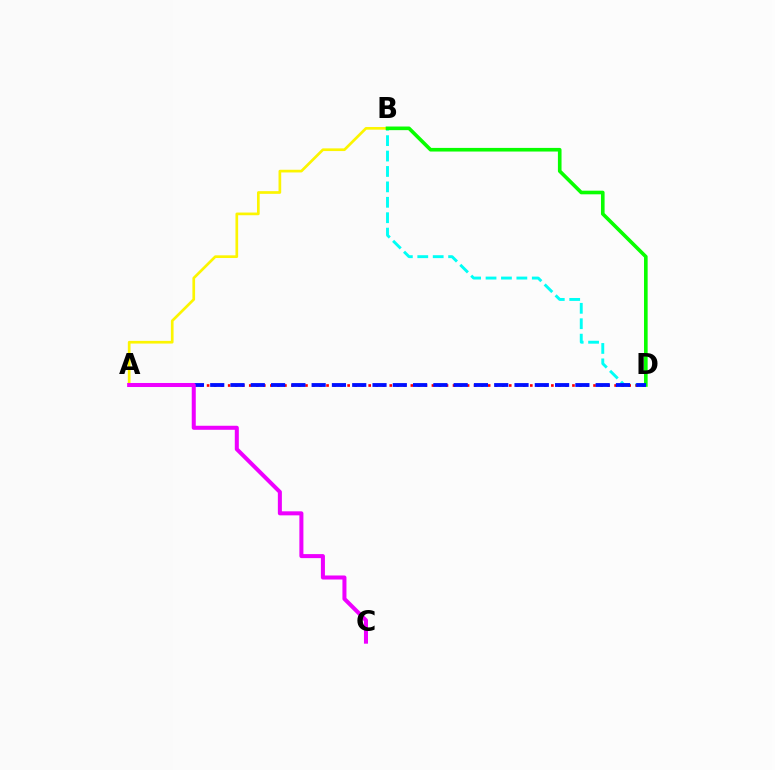{('A', 'B'): [{'color': '#fcf500', 'line_style': 'solid', 'thickness': 1.94}], ('B', 'D'): [{'color': '#00fff6', 'line_style': 'dashed', 'thickness': 2.09}, {'color': '#08ff00', 'line_style': 'solid', 'thickness': 2.61}], ('A', 'D'): [{'color': '#ff0000', 'line_style': 'dotted', 'thickness': 1.91}, {'color': '#0010ff', 'line_style': 'dashed', 'thickness': 2.76}], ('A', 'C'): [{'color': '#ee00ff', 'line_style': 'solid', 'thickness': 2.9}]}